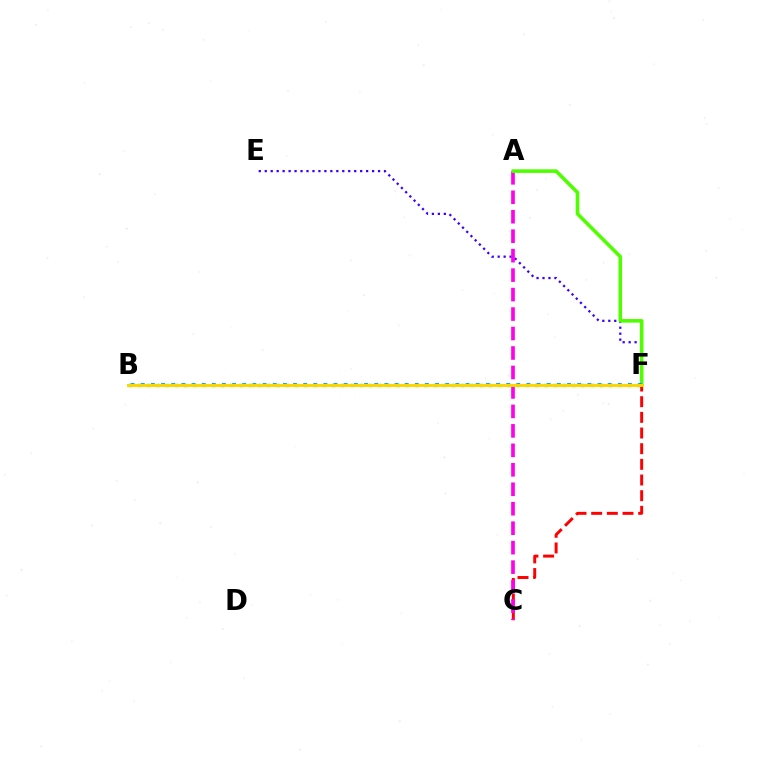{('E', 'F'): [{'color': '#3700ff', 'line_style': 'dotted', 'thickness': 1.62}], ('C', 'F'): [{'color': '#ff0000', 'line_style': 'dashed', 'thickness': 2.13}], ('A', 'C'): [{'color': '#ff00ed', 'line_style': 'dashed', 'thickness': 2.64}], ('A', 'F'): [{'color': '#4fff00', 'line_style': 'solid', 'thickness': 2.58}], ('B', 'F'): [{'color': '#00ff86', 'line_style': 'dotted', 'thickness': 2.51}, {'color': '#009eff', 'line_style': 'dotted', 'thickness': 2.76}, {'color': '#ffd500', 'line_style': 'solid', 'thickness': 2.14}]}